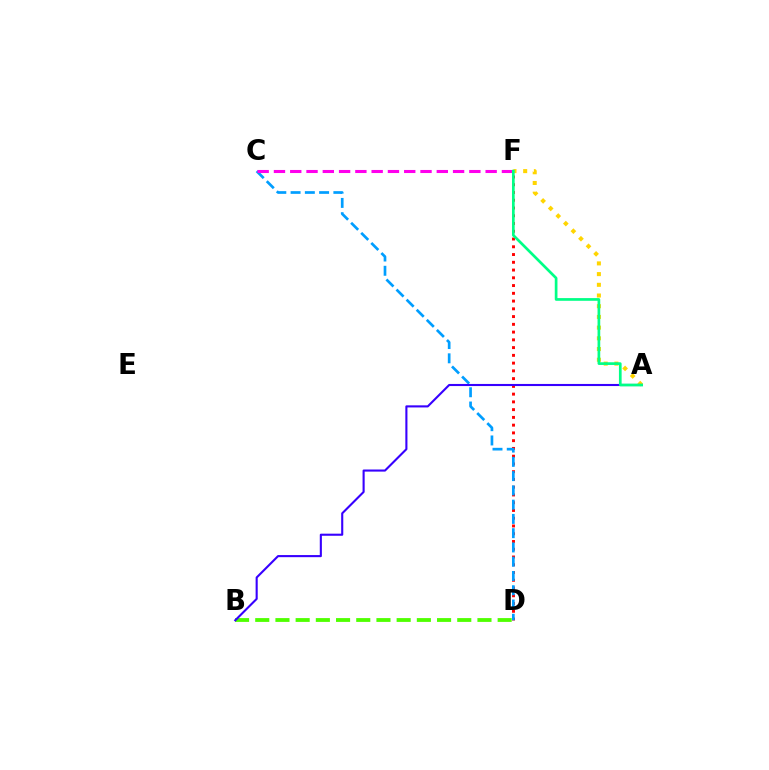{('D', 'F'): [{'color': '#ff0000', 'line_style': 'dotted', 'thickness': 2.11}], ('C', 'D'): [{'color': '#009eff', 'line_style': 'dashed', 'thickness': 1.94}], ('B', 'D'): [{'color': '#4fff00', 'line_style': 'dashed', 'thickness': 2.74}], ('C', 'F'): [{'color': '#ff00ed', 'line_style': 'dashed', 'thickness': 2.21}], ('A', 'F'): [{'color': '#ffd500', 'line_style': 'dotted', 'thickness': 2.91}, {'color': '#00ff86', 'line_style': 'solid', 'thickness': 1.94}], ('A', 'B'): [{'color': '#3700ff', 'line_style': 'solid', 'thickness': 1.51}]}